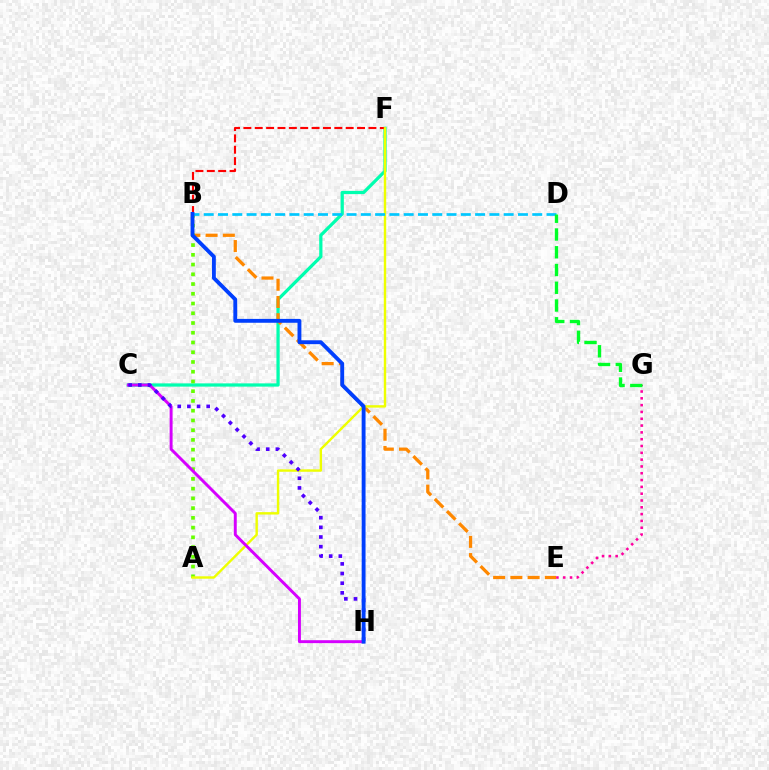{('C', 'F'): [{'color': '#00ffaf', 'line_style': 'solid', 'thickness': 2.33}], ('E', 'G'): [{'color': '#ff00a0', 'line_style': 'dotted', 'thickness': 1.85}], ('B', 'F'): [{'color': '#ff0000', 'line_style': 'dashed', 'thickness': 1.54}], ('B', 'E'): [{'color': '#ff8800', 'line_style': 'dashed', 'thickness': 2.34}], ('A', 'B'): [{'color': '#66ff00', 'line_style': 'dotted', 'thickness': 2.65}], ('A', 'F'): [{'color': '#eeff00', 'line_style': 'solid', 'thickness': 1.73}], ('C', 'H'): [{'color': '#d600ff', 'line_style': 'solid', 'thickness': 2.12}, {'color': '#4f00ff', 'line_style': 'dotted', 'thickness': 2.62}], ('B', 'D'): [{'color': '#00c7ff', 'line_style': 'dashed', 'thickness': 1.94}], ('B', 'H'): [{'color': '#003fff', 'line_style': 'solid', 'thickness': 2.78}], ('D', 'G'): [{'color': '#00ff27', 'line_style': 'dashed', 'thickness': 2.41}]}